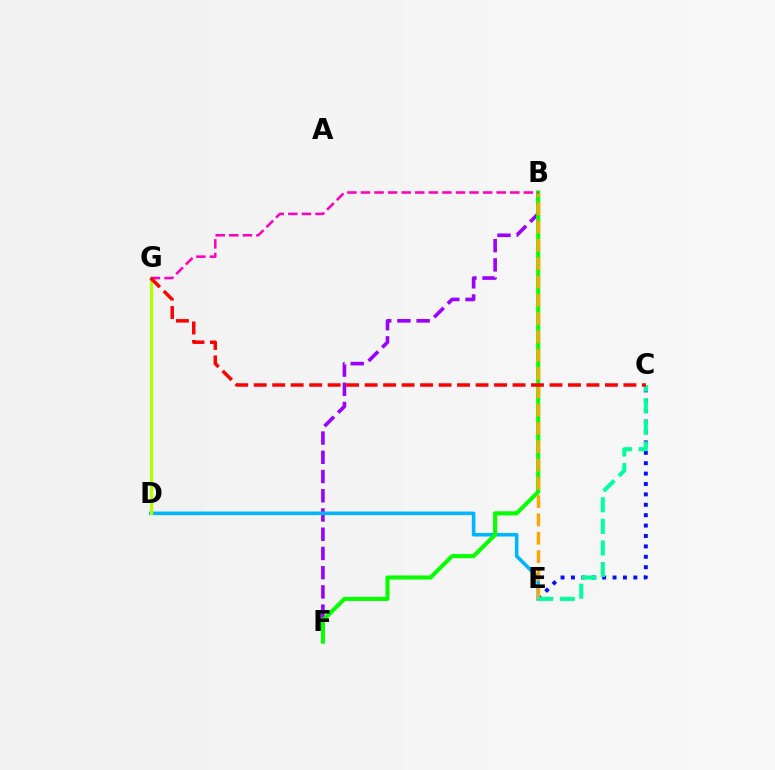{('C', 'E'): [{'color': '#0010ff', 'line_style': 'dotted', 'thickness': 2.83}, {'color': '#00ff9d', 'line_style': 'dashed', 'thickness': 2.93}], ('B', 'F'): [{'color': '#9b00ff', 'line_style': 'dashed', 'thickness': 2.61}, {'color': '#08ff00', 'line_style': 'solid', 'thickness': 2.96}], ('D', 'E'): [{'color': '#00b5ff', 'line_style': 'solid', 'thickness': 2.59}], ('D', 'G'): [{'color': '#b3ff00', 'line_style': 'solid', 'thickness': 2.3}], ('B', 'E'): [{'color': '#ffa500', 'line_style': 'dashed', 'thickness': 2.49}], ('B', 'G'): [{'color': '#ff00bd', 'line_style': 'dashed', 'thickness': 1.84}], ('C', 'G'): [{'color': '#ff0000', 'line_style': 'dashed', 'thickness': 2.51}]}